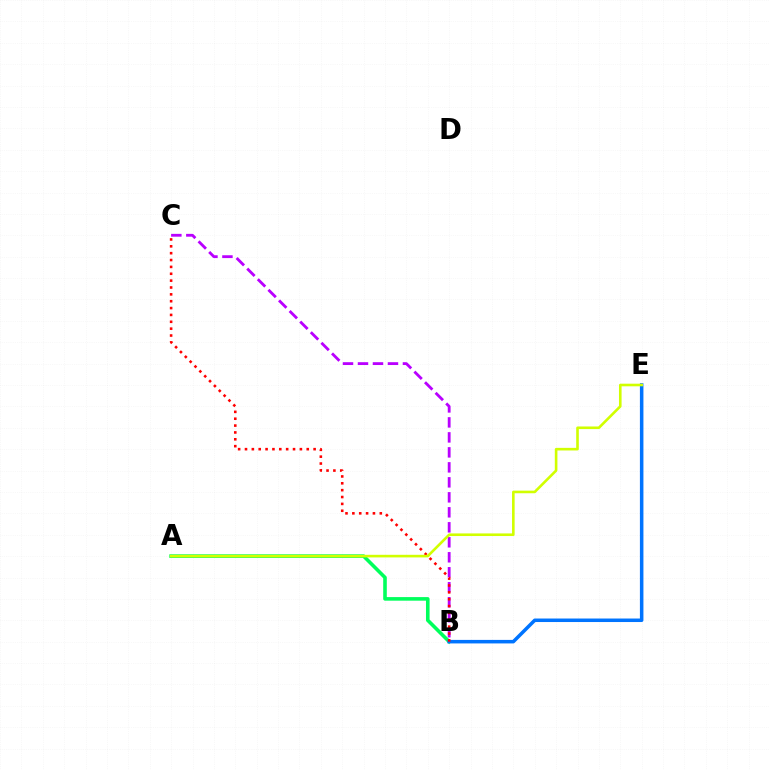{('A', 'B'): [{'color': '#00ff5c', 'line_style': 'solid', 'thickness': 2.59}], ('B', 'C'): [{'color': '#b900ff', 'line_style': 'dashed', 'thickness': 2.04}, {'color': '#ff0000', 'line_style': 'dotted', 'thickness': 1.86}], ('B', 'E'): [{'color': '#0074ff', 'line_style': 'solid', 'thickness': 2.53}], ('A', 'E'): [{'color': '#d1ff00', 'line_style': 'solid', 'thickness': 1.88}]}